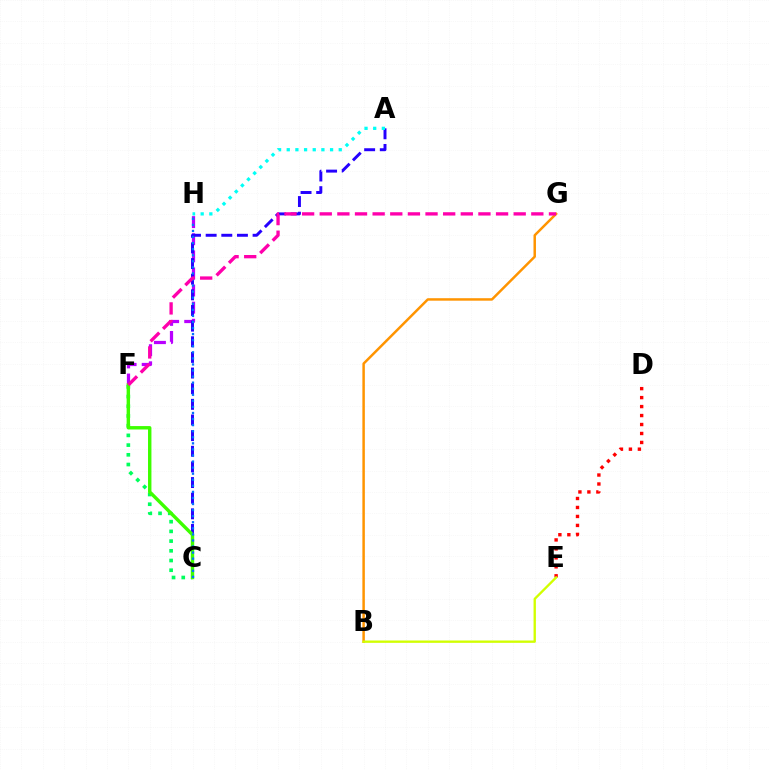{('B', 'G'): [{'color': '#ff9400', 'line_style': 'solid', 'thickness': 1.78}], ('F', 'H'): [{'color': '#b900ff', 'line_style': 'dashed', 'thickness': 2.32}], ('C', 'F'): [{'color': '#00ff5c', 'line_style': 'dotted', 'thickness': 2.64}, {'color': '#3dff00', 'line_style': 'solid', 'thickness': 2.46}], ('A', 'C'): [{'color': '#2500ff', 'line_style': 'dashed', 'thickness': 2.12}], ('D', 'E'): [{'color': '#ff0000', 'line_style': 'dotted', 'thickness': 2.44}], ('C', 'H'): [{'color': '#0074ff', 'line_style': 'dotted', 'thickness': 1.65}], ('B', 'E'): [{'color': '#d1ff00', 'line_style': 'solid', 'thickness': 1.69}], ('F', 'G'): [{'color': '#ff00ac', 'line_style': 'dashed', 'thickness': 2.4}], ('A', 'H'): [{'color': '#00fff6', 'line_style': 'dotted', 'thickness': 2.35}]}